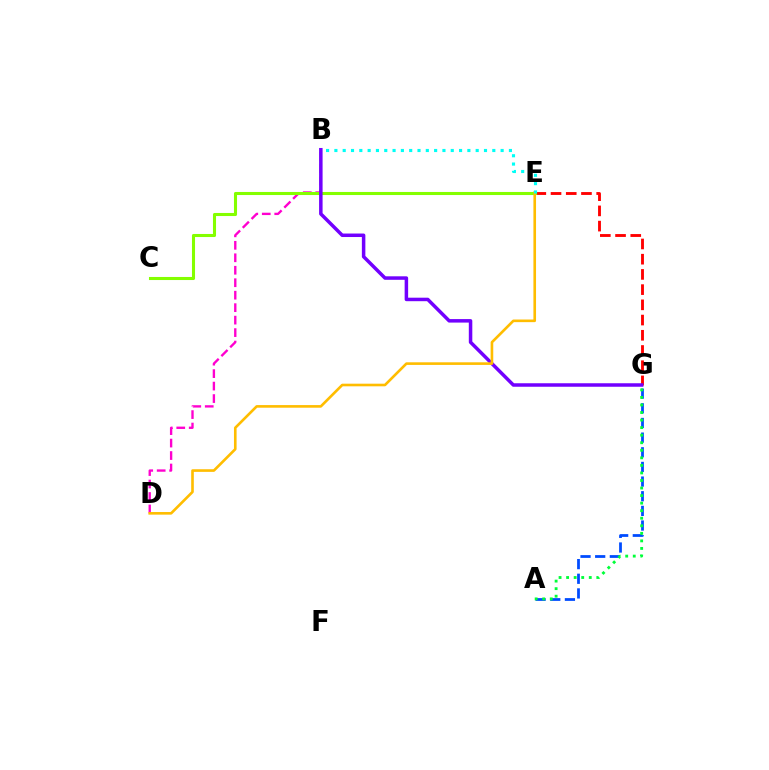{('A', 'G'): [{'color': '#004bff', 'line_style': 'dashed', 'thickness': 1.99}, {'color': '#00ff39', 'line_style': 'dotted', 'thickness': 2.05}], ('E', 'G'): [{'color': '#ff0000', 'line_style': 'dashed', 'thickness': 2.07}], ('B', 'D'): [{'color': '#ff00cf', 'line_style': 'dashed', 'thickness': 1.69}], ('C', 'E'): [{'color': '#84ff00', 'line_style': 'solid', 'thickness': 2.21}], ('B', 'G'): [{'color': '#7200ff', 'line_style': 'solid', 'thickness': 2.52}], ('D', 'E'): [{'color': '#ffbd00', 'line_style': 'solid', 'thickness': 1.89}], ('B', 'E'): [{'color': '#00fff6', 'line_style': 'dotted', 'thickness': 2.26}]}